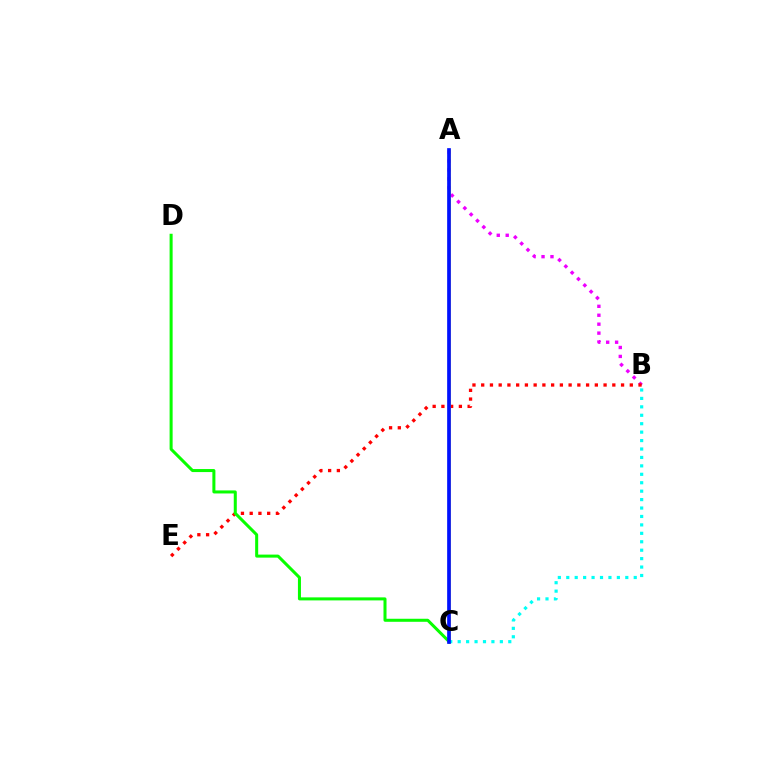{('A', 'B'): [{'color': '#ee00ff', 'line_style': 'dotted', 'thickness': 2.43}], ('B', 'E'): [{'color': '#ff0000', 'line_style': 'dotted', 'thickness': 2.37}], ('A', 'C'): [{'color': '#fcf500', 'line_style': 'solid', 'thickness': 1.82}, {'color': '#0010ff', 'line_style': 'solid', 'thickness': 2.66}], ('C', 'D'): [{'color': '#08ff00', 'line_style': 'solid', 'thickness': 2.18}], ('B', 'C'): [{'color': '#00fff6', 'line_style': 'dotted', 'thickness': 2.29}]}